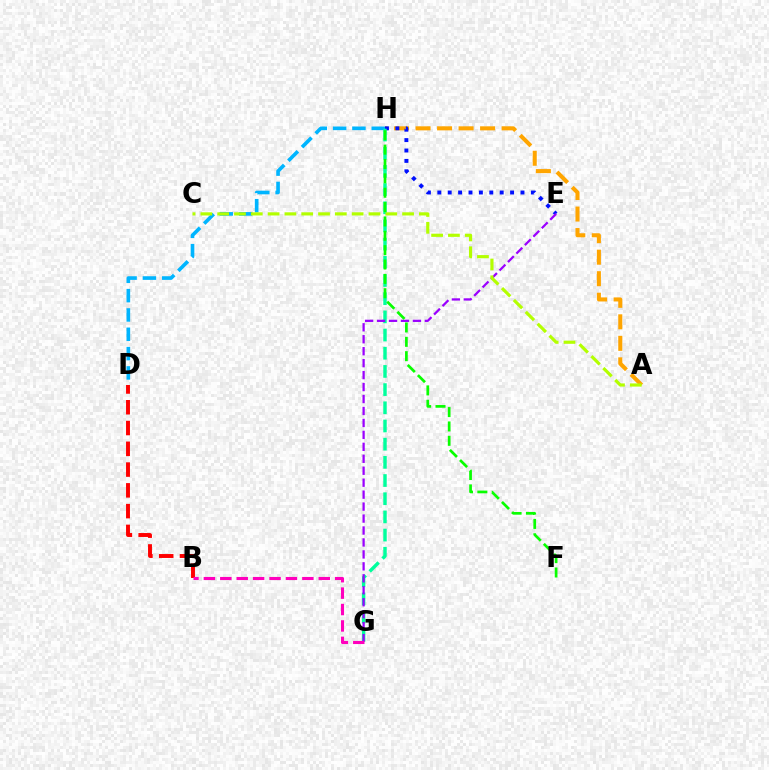{('D', 'H'): [{'color': '#00b5ff', 'line_style': 'dashed', 'thickness': 2.62}], ('A', 'H'): [{'color': '#ffa500', 'line_style': 'dashed', 'thickness': 2.92}], ('E', 'H'): [{'color': '#0010ff', 'line_style': 'dotted', 'thickness': 2.83}], ('G', 'H'): [{'color': '#00ff9d', 'line_style': 'dashed', 'thickness': 2.47}], ('E', 'G'): [{'color': '#9b00ff', 'line_style': 'dashed', 'thickness': 1.62}], ('A', 'C'): [{'color': '#b3ff00', 'line_style': 'dashed', 'thickness': 2.28}], ('B', 'D'): [{'color': '#ff0000', 'line_style': 'dashed', 'thickness': 2.82}], ('F', 'H'): [{'color': '#08ff00', 'line_style': 'dashed', 'thickness': 1.95}], ('B', 'G'): [{'color': '#ff00bd', 'line_style': 'dashed', 'thickness': 2.23}]}